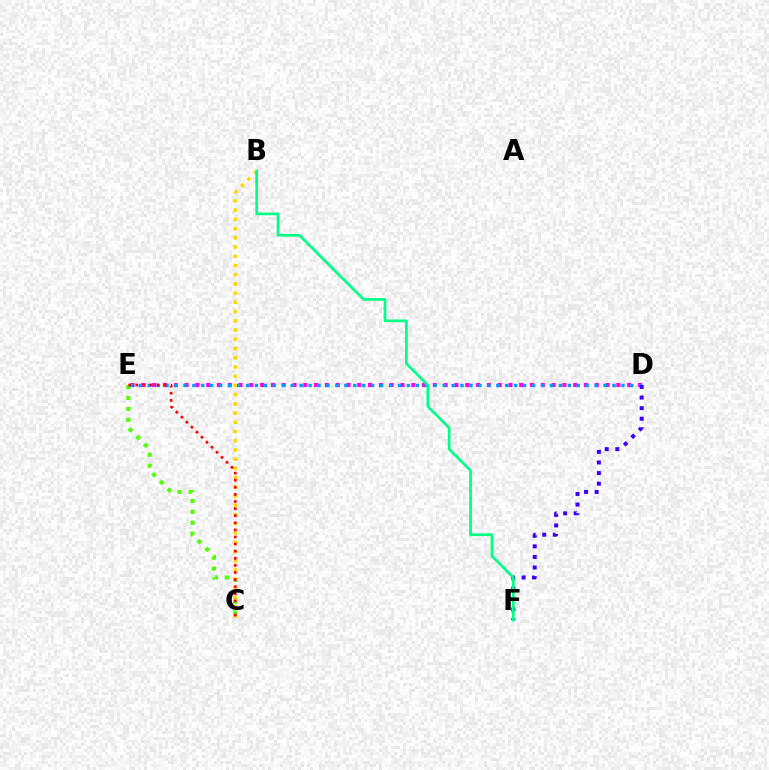{('C', 'E'): [{'color': '#4fff00', 'line_style': 'dotted', 'thickness': 2.97}, {'color': '#ff0000', 'line_style': 'dotted', 'thickness': 1.93}], ('D', 'E'): [{'color': '#ff00ed', 'line_style': 'dotted', 'thickness': 2.93}, {'color': '#009eff', 'line_style': 'dotted', 'thickness': 2.43}], ('D', 'F'): [{'color': '#3700ff', 'line_style': 'dotted', 'thickness': 2.87}], ('B', 'C'): [{'color': '#ffd500', 'line_style': 'dotted', 'thickness': 2.51}], ('B', 'F'): [{'color': '#00ff86', 'line_style': 'solid', 'thickness': 1.94}]}